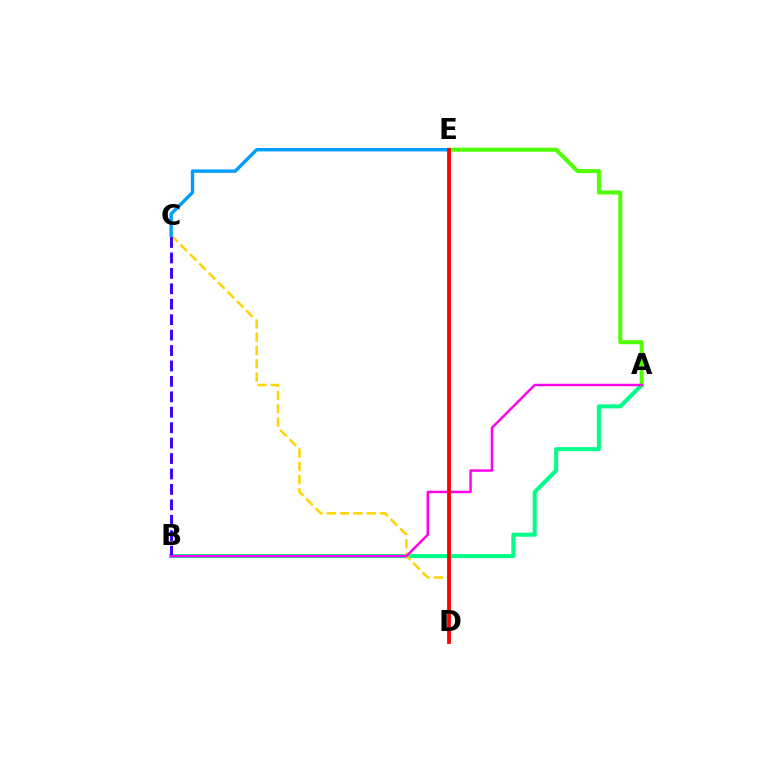{('A', 'B'): [{'color': '#00ff86', 'line_style': 'solid', 'thickness': 2.9}, {'color': '#ff00ed', 'line_style': 'solid', 'thickness': 1.77}], ('A', 'E'): [{'color': '#4fff00', 'line_style': 'solid', 'thickness': 2.9}], ('C', 'D'): [{'color': '#ffd500', 'line_style': 'dashed', 'thickness': 1.8}], ('B', 'C'): [{'color': '#3700ff', 'line_style': 'dashed', 'thickness': 2.1}], ('C', 'E'): [{'color': '#009eff', 'line_style': 'solid', 'thickness': 2.45}], ('D', 'E'): [{'color': '#ff0000', 'line_style': 'solid', 'thickness': 2.73}]}